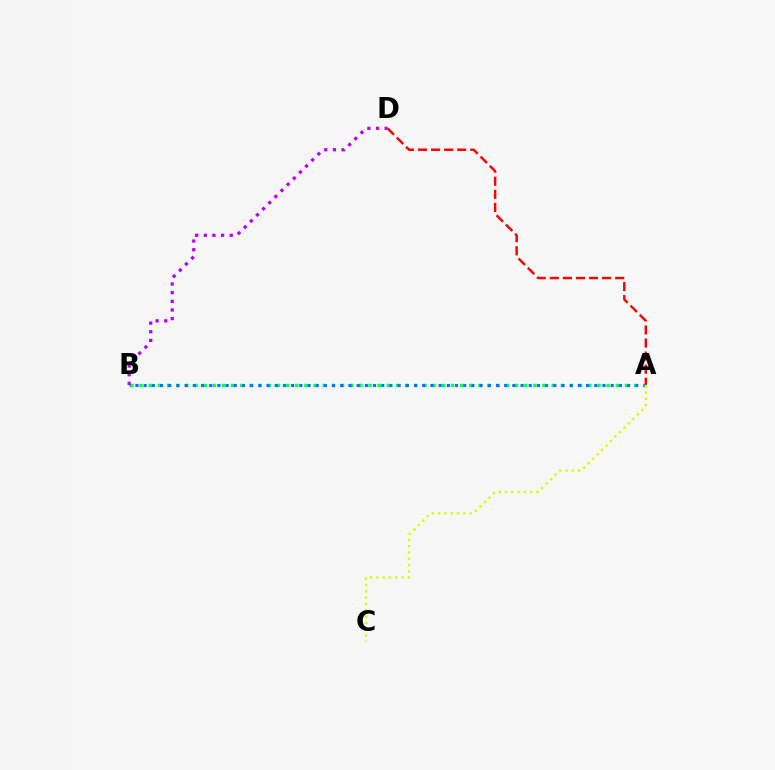{('A', 'B'): [{'color': '#00ff5c', 'line_style': 'dotted', 'thickness': 2.49}, {'color': '#0074ff', 'line_style': 'dotted', 'thickness': 2.23}], ('A', 'D'): [{'color': '#ff0000', 'line_style': 'dashed', 'thickness': 1.78}], ('B', 'D'): [{'color': '#b900ff', 'line_style': 'dotted', 'thickness': 2.35}], ('A', 'C'): [{'color': '#d1ff00', 'line_style': 'dotted', 'thickness': 1.71}]}